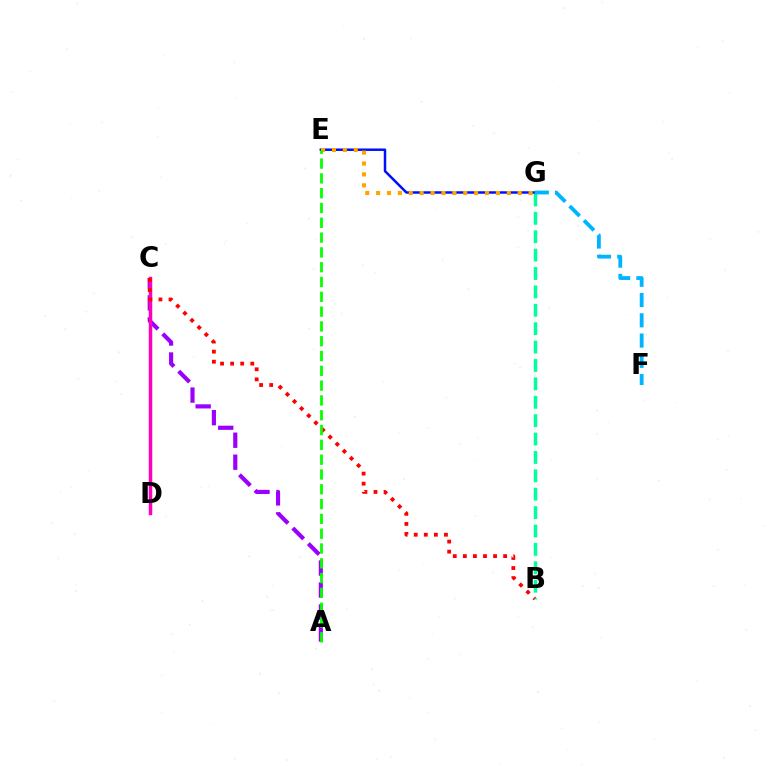{('C', 'D'): [{'color': '#b3ff00', 'line_style': 'solid', 'thickness': 2.24}, {'color': '#ff00bd', 'line_style': 'solid', 'thickness': 2.49}], ('A', 'C'): [{'color': '#9b00ff', 'line_style': 'dashed', 'thickness': 2.99}], ('B', 'G'): [{'color': '#00ff9d', 'line_style': 'dashed', 'thickness': 2.5}], ('E', 'G'): [{'color': '#0010ff', 'line_style': 'solid', 'thickness': 1.8}, {'color': '#ffa500', 'line_style': 'dotted', 'thickness': 2.96}], ('B', 'C'): [{'color': '#ff0000', 'line_style': 'dotted', 'thickness': 2.74}], ('F', 'G'): [{'color': '#00b5ff', 'line_style': 'dashed', 'thickness': 2.75}], ('A', 'E'): [{'color': '#08ff00', 'line_style': 'dashed', 'thickness': 2.01}]}